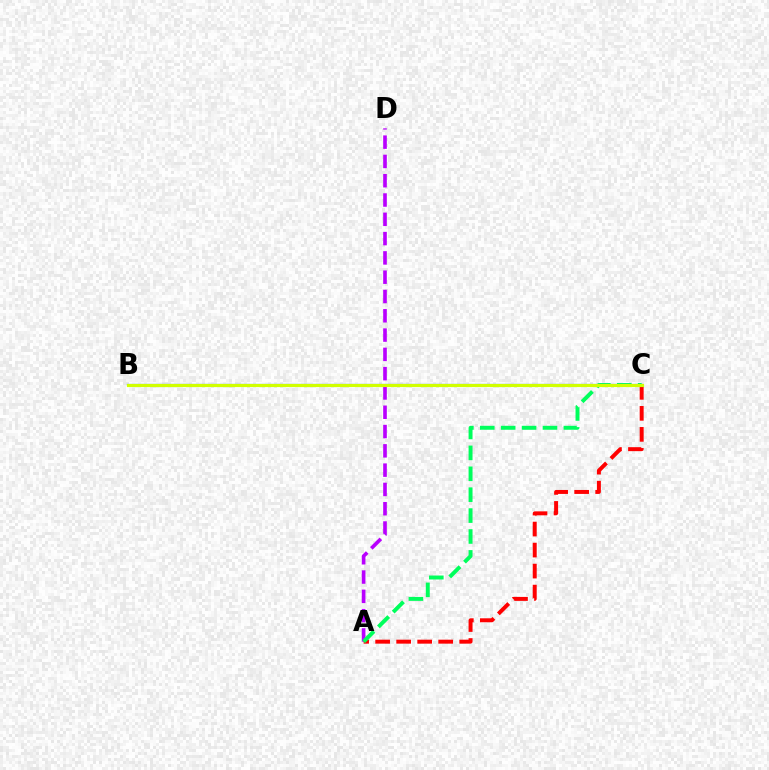{('A', 'D'): [{'color': '#b900ff', 'line_style': 'dashed', 'thickness': 2.62}], ('A', 'C'): [{'color': '#ff0000', 'line_style': 'dashed', 'thickness': 2.85}, {'color': '#00ff5c', 'line_style': 'dashed', 'thickness': 2.84}], ('B', 'C'): [{'color': '#0074ff', 'line_style': 'solid', 'thickness': 1.57}, {'color': '#d1ff00', 'line_style': 'solid', 'thickness': 2.28}]}